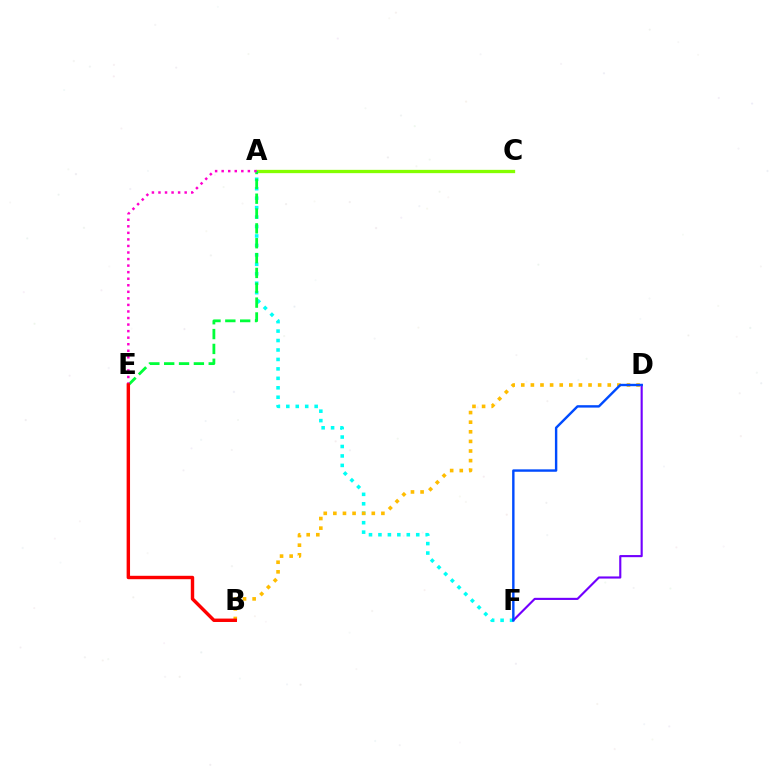{('A', 'C'): [{'color': '#84ff00', 'line_style': 'solid', 'thickness': 2.38}], ('A', 'F'): [{'color': '#00fff6', 'line_style': 'dotted', 'thickness': 2.57}], ('A', 'E'): [{'color': '#00ff39', 'line_style': 'dashed', 'thickness': 2.02}, {'color': '#ff00cf', 'line_style': 'dotted', 'thickness': 1.78}], ('B', 'D'): [{'color': '#ffbd00', 'line_style': 'dotted', 'thickness': 2.61}], ('D', 'F'): [{'color': '#7200ff', 'line_style': 'solid', 'thickness': 1.53}, {'color': '#004bff', 'line_style': 'solid', 'thickness': 1.74}], ('B', 'E'): [{'color': '#ff0000', 'line_style': 'solid', 'thickness': 2.46}]}